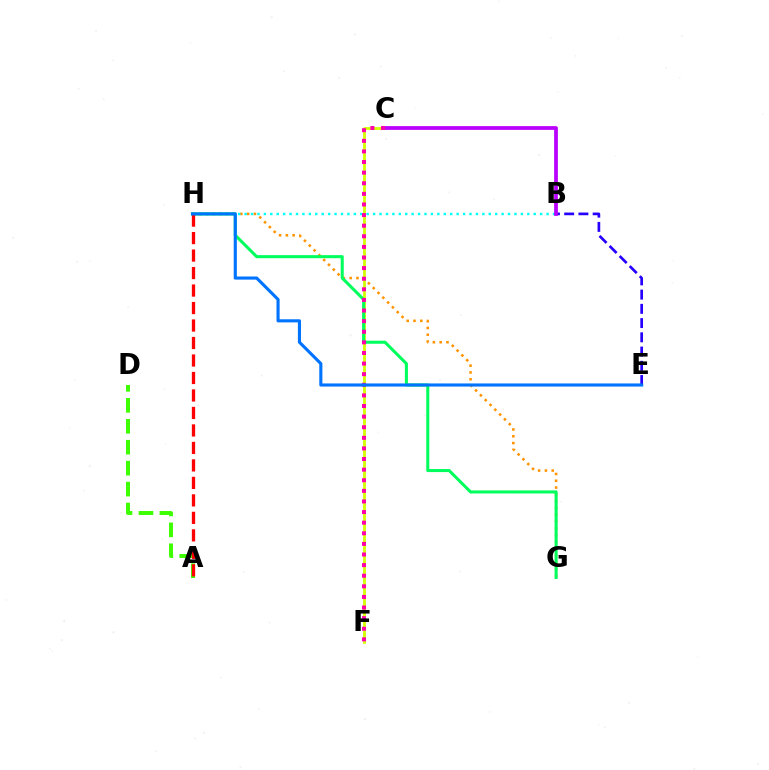{('G', 'H'): [{'color': '#ff9400', 'line_style': 'dotted', 'thickness': 1.85}, {'color': '#00ff5c', 'line_style': 'solid', 'thickness': 2.2}], ('A', 'D'): [{'color': '#3dff00', 'line_style': 'dashed', 'thickness': 2.85}], ('C', 'F'): [{'color': '#d1ff00', 'line_style': 'solid', 'thickness': 2.02}, {'color': '#ff00ac', 'line_style': 'dotted', 'thickness': 2.88}], ('B', 'H'): [{'color': '#00fff6', 'line_style': 'dotted', 'thickness': 1.75}], ('B', 'E'): [{'color': '#2500ff', 'line_style': 'dashed', 'thickness': 1.93}], ('A', 'H'): [{'color': '#ff0000', 'line_style': 'dashed', 'thickness': 2.38}], ('B', 'C'): [{'color': '#b900ff', 'line_style': 'solid', 'thickness': 2.7}], ('E', 'H'): [{'color': '#0074ff', 'line_style': 'solid', 'thickness': 2.25}]}